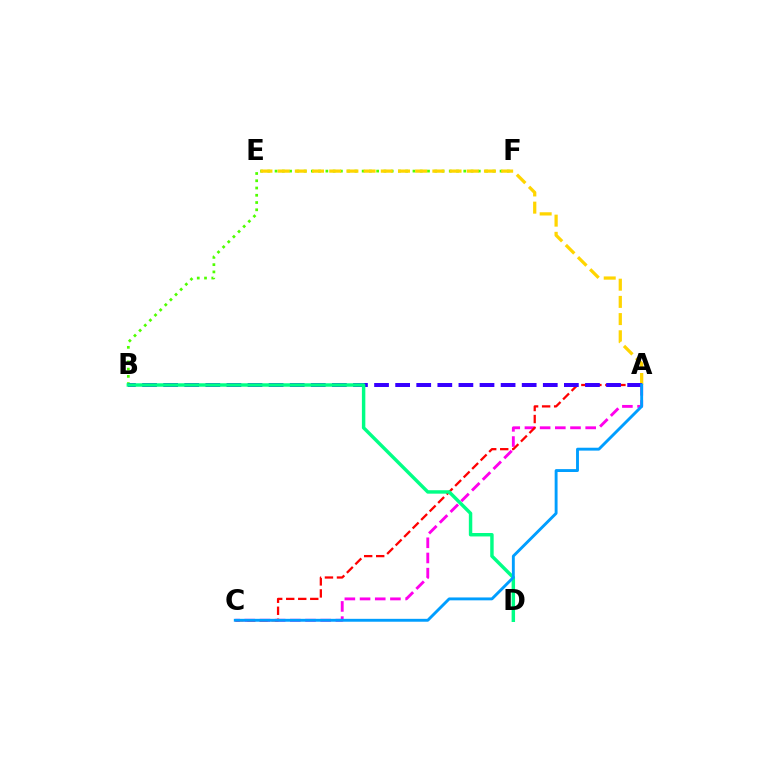{('A', 'C'): [{'color': '#ff00ed', 'line_style': 'dashed', 'thickness': 2.06}, {'color': '#ff0000', 'line_style': 'dashed', 'thickness': 1.63}, {'color': '#009eff', 'line_style': 'solid', 'thickness': 2.08}], ('B', 'F'): [{'color': '#4fff00', 'line_style': 'dotted', 'thickness': 1.97}], ('A', 'E'): [{'color': '#ffd500', 'line_style': 'dashed', 'thickness': 2.34}], ('A', 'B'): [{'color': '#3700ff', 'line_style': 'dashed', 'thickness': 2.87}], ('B', 'D'): [{'color': '#00ff86', 'line_style': 'solid', 'thickness': 2.48}]}